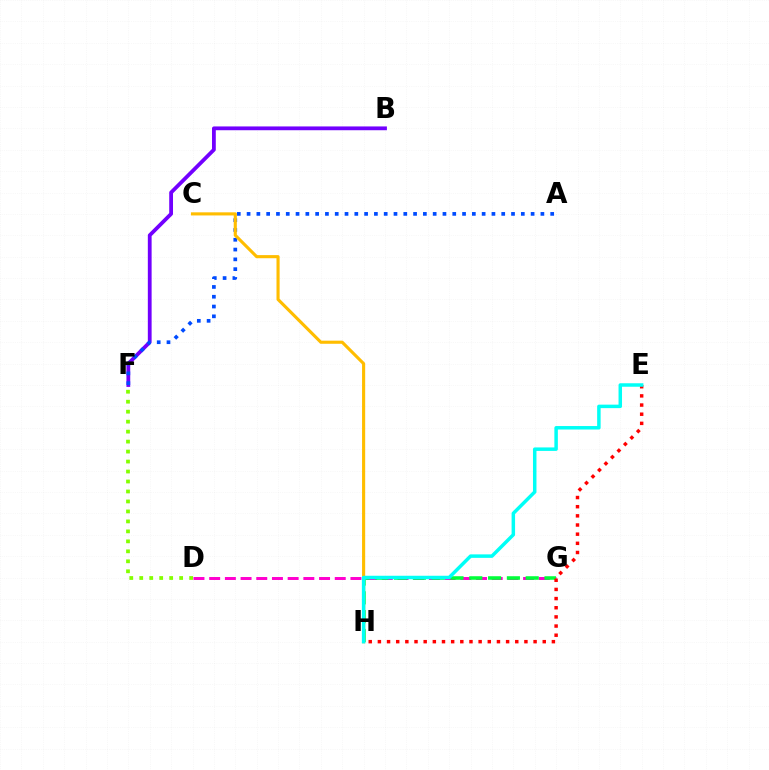{('B', 'F'): [{'color': '#7200ff', 'line_style': 'solid', 'thickness': 2.73}], ('D', 'G'): [{'color': '#ff00cf', 'line_style': 'dashed', 'thickness': 2.13}], ('A', 'F'): [{'color': '#004bff', 'line_style': 'dotted', 'thickness': 2.66}], ('G', 'H'): [{'color': '#00ff39', 'line_style': 'dashed', 'thickness': 2.55}], ('C', 'H'): [{'color': '#ffbd00', 'line_style': 'solid', 'thickness': 2.25}], ('E', 'H'): [{'color': '#ff0000', 'line_style': 'dotted', 'thickness': 2.49}, {'color': '#00fff6', 'line_style': 'solid', 'thickness': 2.51}], ('D', 'F'): [{'color': '#84ff00', 'line_style': 'dotted', 'thickness': 2.71}]}